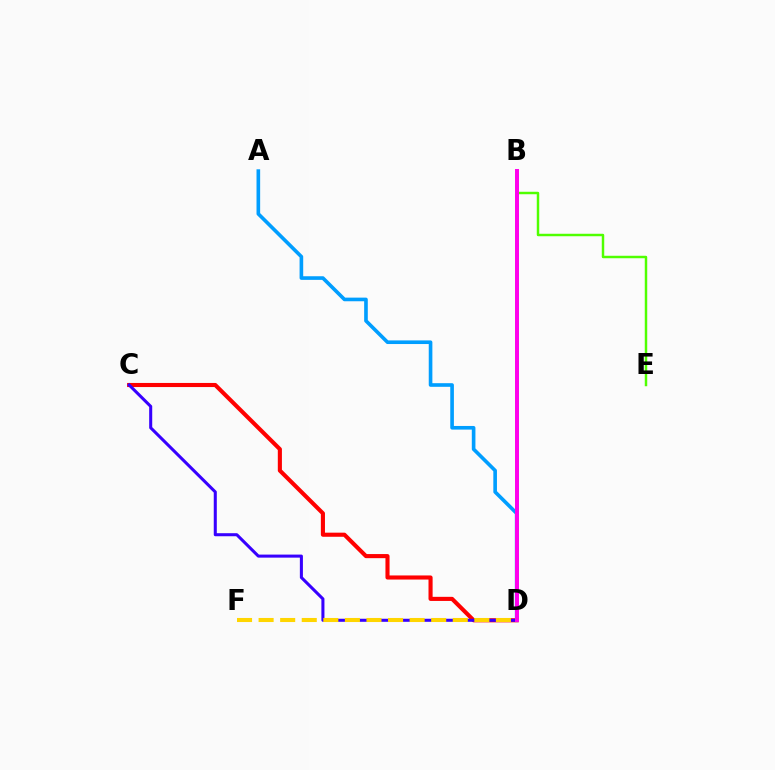{('C', 'D'): [{'color': '#ff0000', 'line_style': 'solid', 'thickness': 2.96}, {'color': '#3700ff', 'line_style': 'solid', 'thickness': 2.19}], ('A', 'D'): [{'color': '#009eff', 'line_style': 'solid', 'thickness': 2.61}], ('B', 'E'): [{'color': '#4fff00', 'line_style': 'solid', 'thickness': 1.77}], ('D', 'F'): [{'color': '#ffd500', 'line_style': 'dashed', 'thickness': 2.93}], ('B', 'D'): [{'color': '#00ff86', 'line_style': 'dotted', 'thickness': 2.67}, {'color': '#ff00ed', 'line_style': 'solid', 'thickness': 2.86}]}